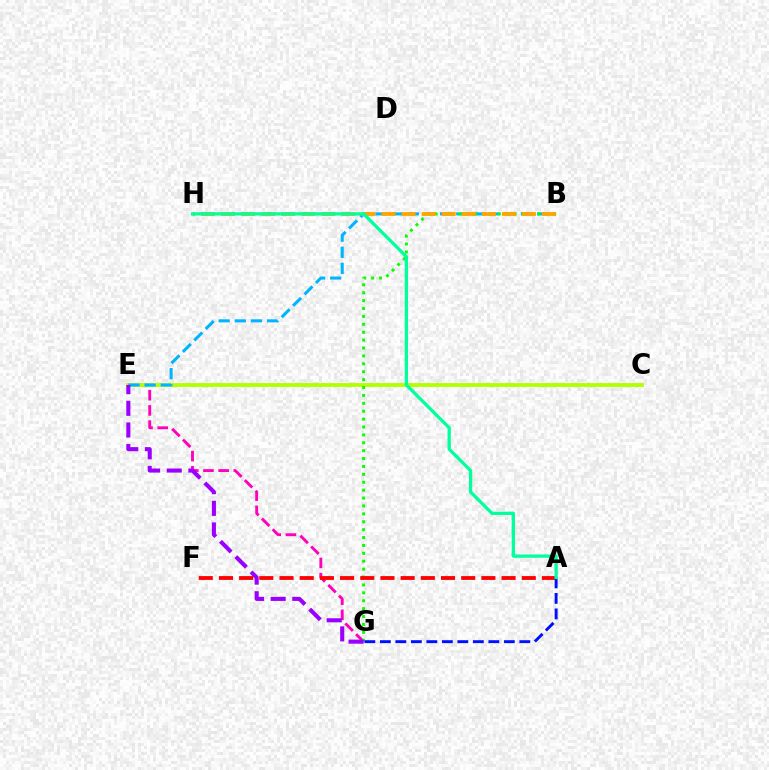{('E', 'G'): [{'color': '#ff00bd', 'line_style': 'dashed', 'thickness': 2.06}, {'color': '#9b00ff', 'line_style': 'dashed', 'thickness': 2.94}], ('C', 'E'): [{'color': '#b3ff00', 'line_style': 'solid', 'thickness': 2.74}], ('B', 'E'): [{'color': '#00b5ff', 'line_style': 'dashed', 'thickness': 2.2}], ('B', 'G'): [{'color': '#08ff00', 'line_style': 'dotted', 'thickness': 2.15}], ('A', 'F'): [{'color': '#ff0000', 'line_style': 'dashed', 'thickness': 2.74}], ('B', 'H'): [{'color': '#ffa500', 'line_style': 'dashed', 'thickness': 2.72}], ('A', 'G'): [{'color': '#0010ff', 'line_style': 'dashed', 'thickness': 2.11}], ('A', 'H'): [{'color': '#00ff9d', 'line_style': 'solid', 'thickness': 2.36}]}